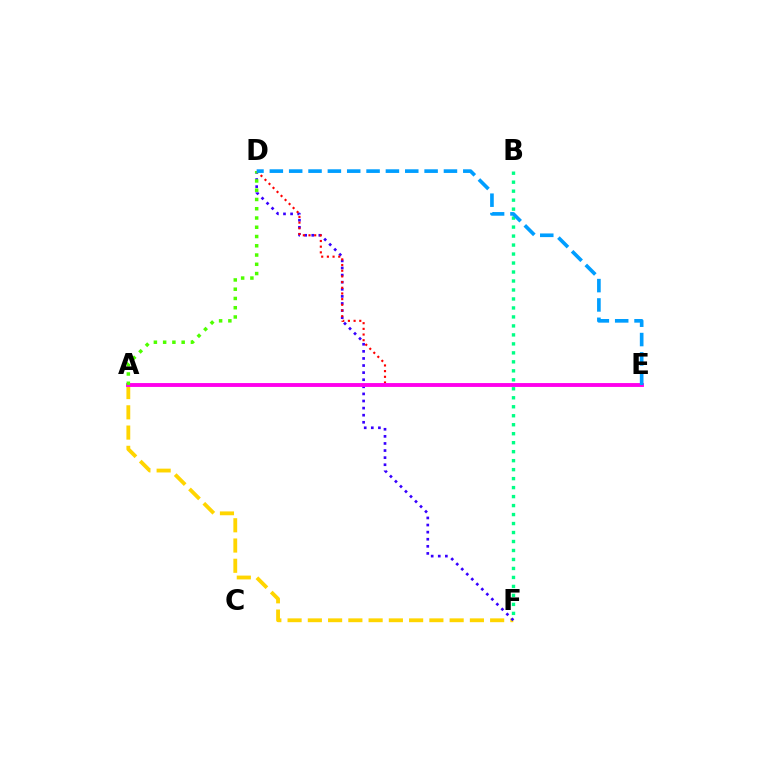{('A', 'F'): [{'color': '#ffd500', 'line_style': 'dashed', 'thickness': 2.75}], ('D', 'F'): [{'color': '#3700ff', 'line_style': 'dotted', 'thickness': 1.93}], ('D', 'E'): [{'color': '#ff0000', 'line_style': 'dotted', 'thickness': 1.54}, {'color': '#009eff', 'line_style': 'dashed', 'thickness': 2.63}], ('A', 'E'): [{'color': '#ff00ed', 'line_style': 'solid', 'thickness': 2.79}], ('B', 'F'): [{'color': '#00ff86', 'line_style': 'dotted', 'thickness': 2.44}], ('A', 'D'): [{'color': '#4fff00', 'line_style': 'dotted', 'thickness': 2.52}]}